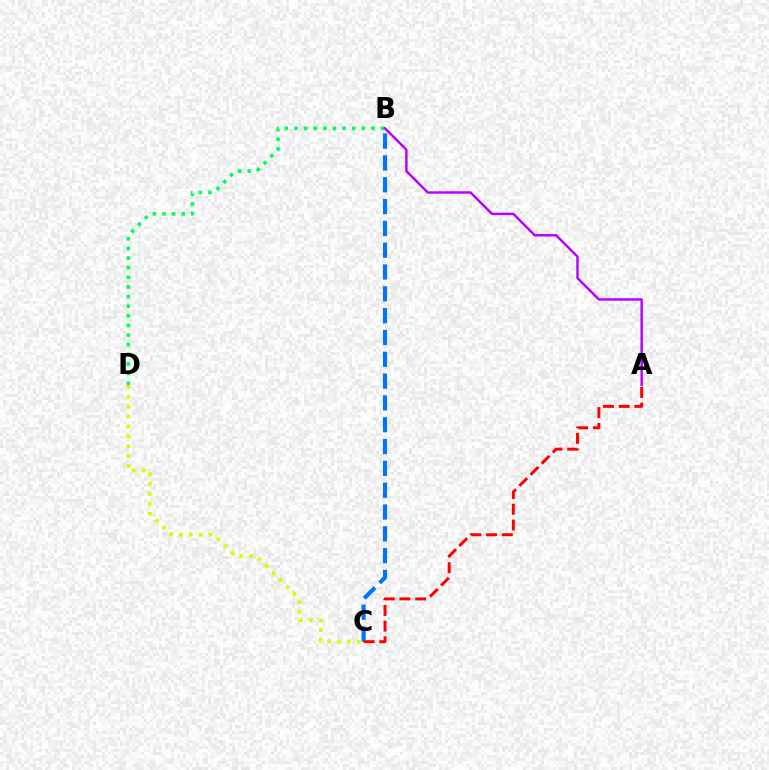{('B', 'D'): [{'color': '#00ff5c', 'line_style': 'dotted', 'thickness': 2.61}], ('C', 'D'): [{'color': '#d1ff00', 'line_style': 'dotted', 'thickness': 2.69}], ('A', 'B'): [{'color': '#b900ff', 'line_style': 'solid', 'thickness': 1.76}], ('B', 'C'): [{'color': '#0074ff', 'line_style': 'dashed', 'thickness': 2.96}], ('A', 'C'): [{'color': '#ff0000', 'line_style': 'dashed', 'thickness': 2.14}]}